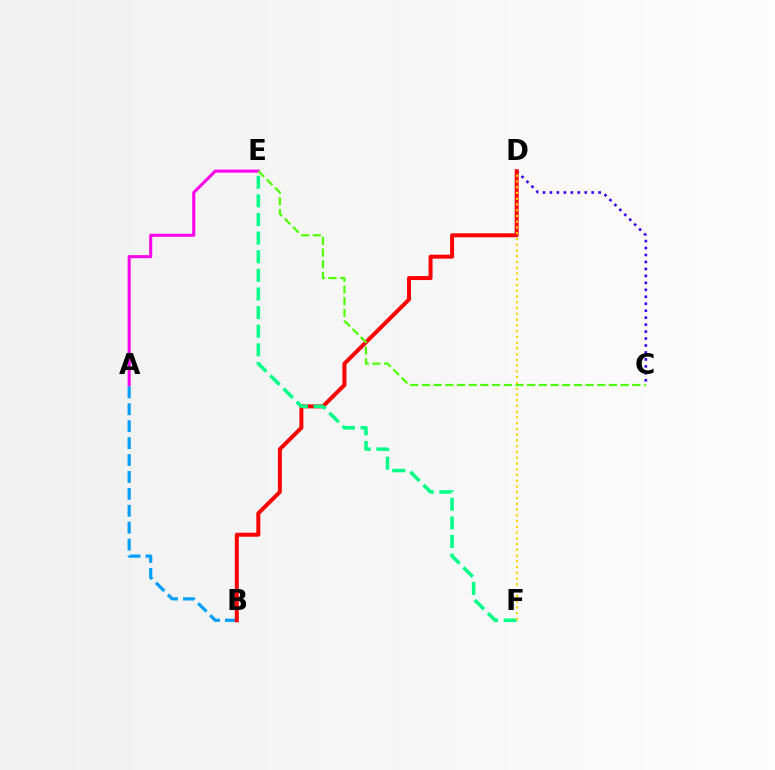{('C', 'D'): [{'color': '#3700ff', 'line_style': 'dotted', 'thickness': 1.89}], ('A', 'E'): [{'color': '#ff00ed', 'line_style': 'solid', 'thickness': 2.2}], ('A', 'B'): [{'color': '#009eff', 'line_style': 'dashed', 'thickness': 2.3}], ('B', 'D'): [{'color': '#ff0000', 'line_style': 'solid', 'thickness': 2.86}], ('E', 'F'): [{'color': '#00ff86', 'line_style': 'dashed', 'thickness': 2.53}], ('D', 'F'): [{'color': '#ffd500', 'line_style': 'dotted', 'thickness': 1.56}], ('C', 'E'): [{'color': '#4fff00', 'line_style': 'dashed', 'thickness': 1.59}]}